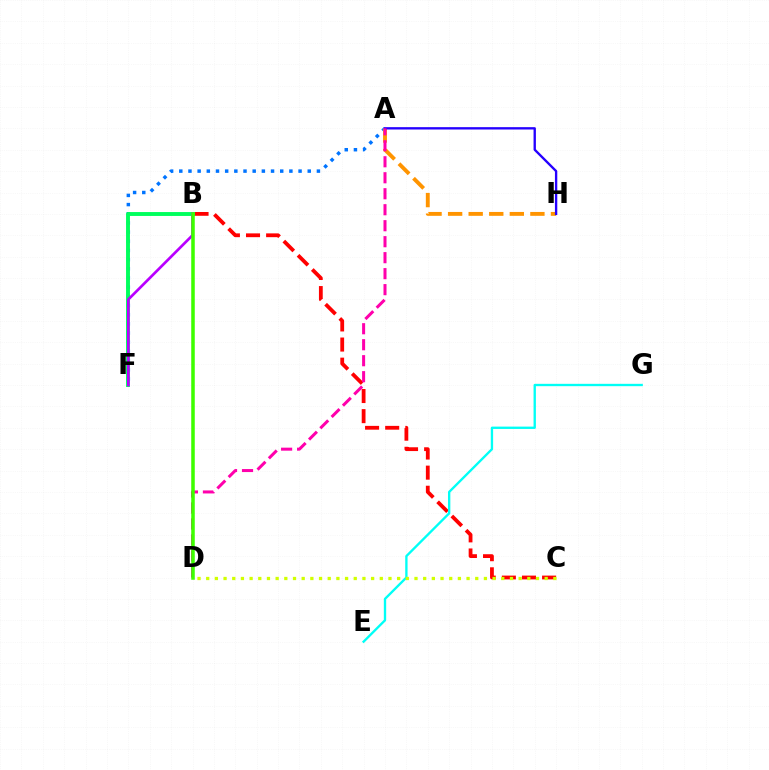{('A', 'F'): [{'color': '#0074ff', 'line_style': 'dotted', 'thickness': 2.49}], ('B', 'C'): [{'color': '#ff0000', 'line_style': 'dashed', 'thickness': 2.73}], ('A', 'H'): [{'color': '#ff9400', 'line_style': 'dashed', 'thickness': 2.79}, {'color': '#2500ff', 'line_style': 'solid', 'thickness': 1.69}], ('E', 'G'): [{'color': '#00fff6', 'line_style': 'solid', 'thickness': 1.69}], ('A', 'D'): [{'color': '#ff00ac', 'line_style': 'dashed', 'thickness': 2.17}], ('B', 'F'): [{'color': '#00ff5c', 'line_style': 'solid', 'thickness': 2.81}, {'color': '#b900ff', 'line_style': 'solid', 'thickness': 1.93}], ('C', 'D'): [{'color': '#d1ff00', 'line_style': 'dotted', 'thickness': 2.36}], ('B', 'D'): [{'color': '#3dff00', 'line_style': 'solid', 'thickness': 2.54}]}